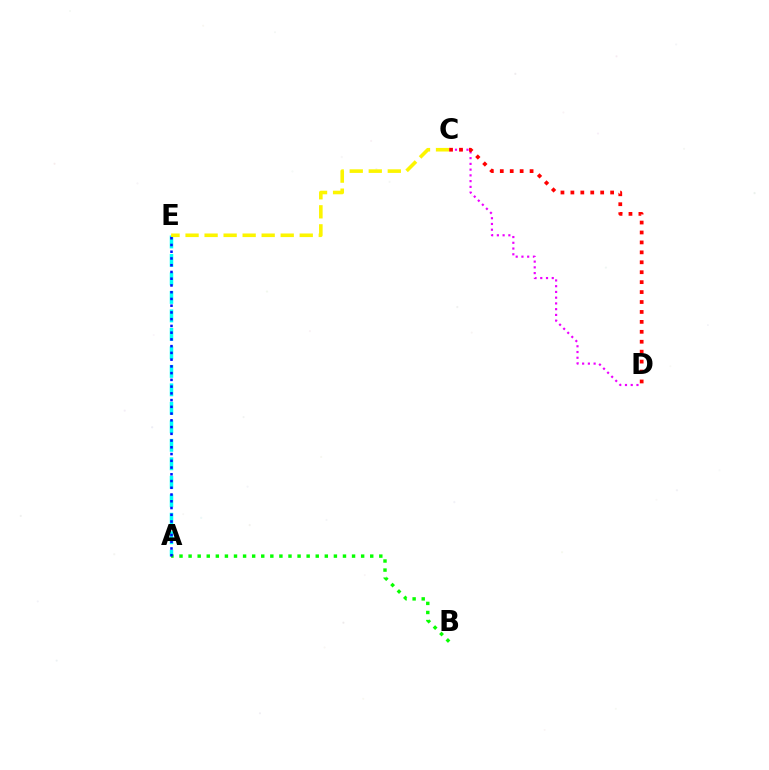{('A', 'E'): [{'color': '#00fff6', 'line_style': 'dashed', 'thickness': 2.51}, {'color': '#0010ff', 'line_style': 'dotted', 'thickness': 1.83}], ('C', 'D'): [{'color': '#ee00ff', 'line_style': 'dotted', 'thickness': 1.56}, {'color': '#ff0000', 'line_style': 'dotted', 'thickness': 2.7}], ('C', 'E'): [{'color': '#fcf500', 'line_style': 'dashed', 'thickness': 2.58}], ('A', 'B'): [{'color': '#08ff00', 'line_style': 'dotted', 'thickness': 2.47}]}